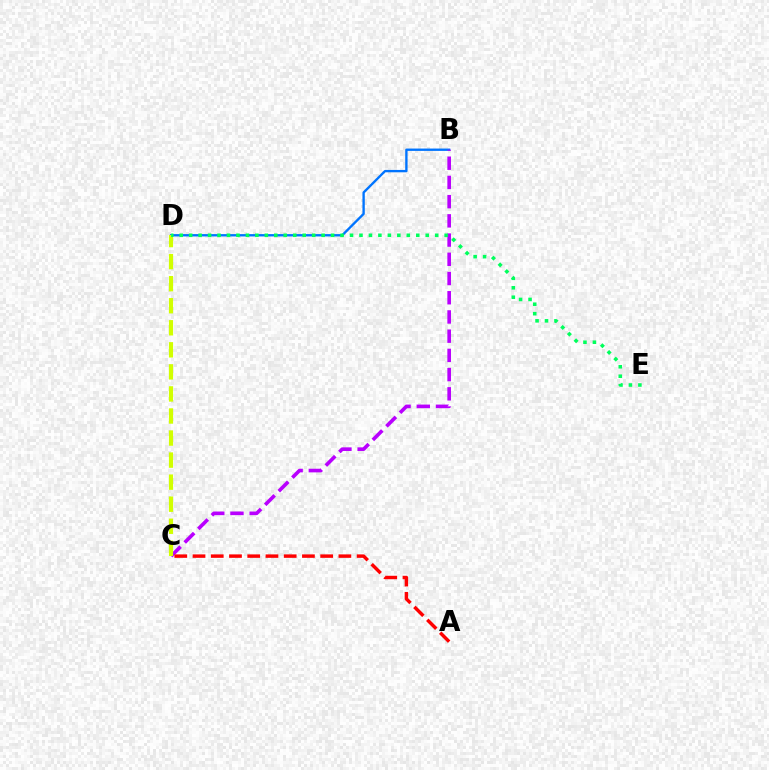{('B', 'D'): [{'color': '#0074ff', 'line_style': 'solid', 'thickness': 1.69}], ('B', 'C'): [{'color': '#b900ff', 'line_style': 'dashed', 'thickness': 2.61}], ('C', 'D'): [{'color': '#d1ff00', 'line_style': 'dashed', 'thickness': 3.0}], ('D', 'E'): [{'color': '#00ff5c', 'line_style': 'dotted', 'thickness': 2.57}], ('A', 'C'): [{'color': '#ff0000', 'line_style': 'dashed', 'thickness': 2.48}]}